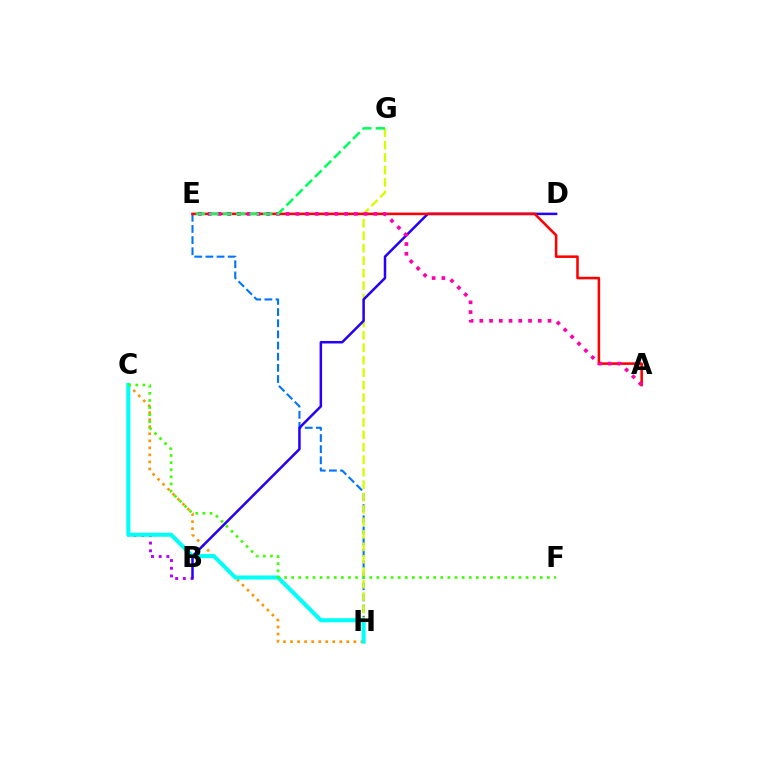{('C', 'H'): [{'color': '#ff9400', 'line_style': 'dotted', 'thickness': 1.91}, {'color': '#00fff6', 'line_style': 'solid', 'thickness': 2.92}], ('B', 'C'): [{'color': '#b900ff', 'line_style': 'dotted', 'thickness': 2.09}], ('E', 'H'): [{'color': '#0074ff', 'line_style': 'dashed', 'thickness': 1.52}], ('G', 'H'): [{'color': '#d1ff00', 'line_style': 'dashed', 'thickness': 1.69}], ('B', 'D'): [{'color': '#2500ff', 'line_style': 'solid', 'thickness': 1.8}], ('A', 'E'): [{'color': '#ff0000', 'line_style': 'solid', 'thickness': 1.84}, {'color': '#ff00ac', 'line_style': 'dotted', 'thickness': 2.65}], ('E', 'G'): [{'color': '#00ff5c', 'line_style': 'dashed', 'thickness': 1.83}], ('C', 'F'): [{'color': '#3dff00', 'line_style': 'dotted', 'thickness': 1.93}]}